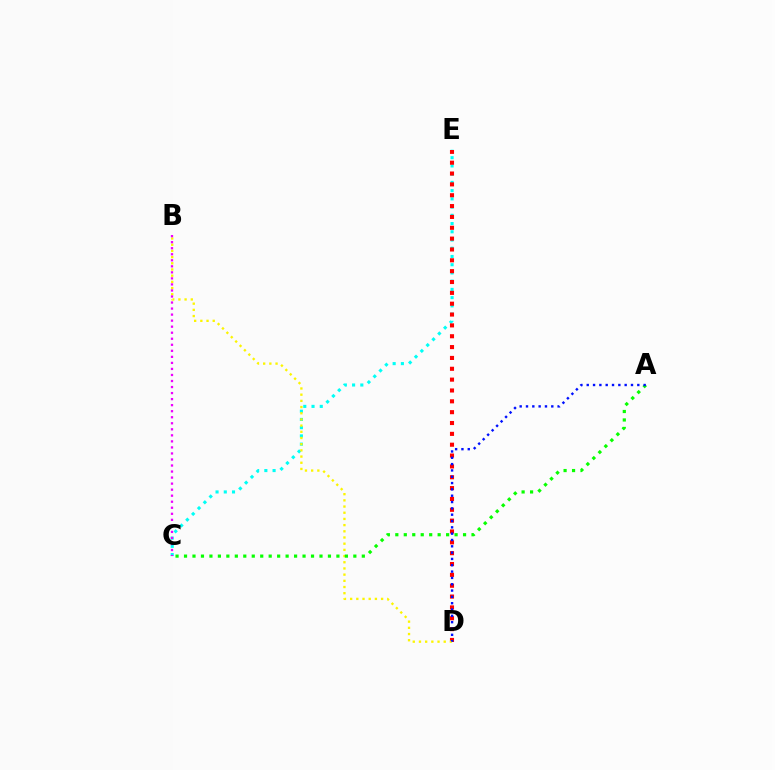{('C', 'E'): [{'color': '#00fff6', 'line_style': 'dotted', 'thickness': 2.24}], ('D', 'E'): [{'color': '#ff0000', 'line_style': 'dotted', 'thickness': 2.95}], ('B', 'D'): [{'color': '#fcf500', 'line_style': 'dotted', 'thickness': 1.68}], ('A', 'C'): [{'color': '#08ff00', 'line_style': 'dotted', 'thickness': 2.3}], ('A', 'D'): [{'color': '#0010ff', 'line_style': 'dotted', 'thickness': 1.72}], ('B', 'C'): [{'color': '#ee00ff', 'line_style': 'dotted', 'thickness': 1.64}]}